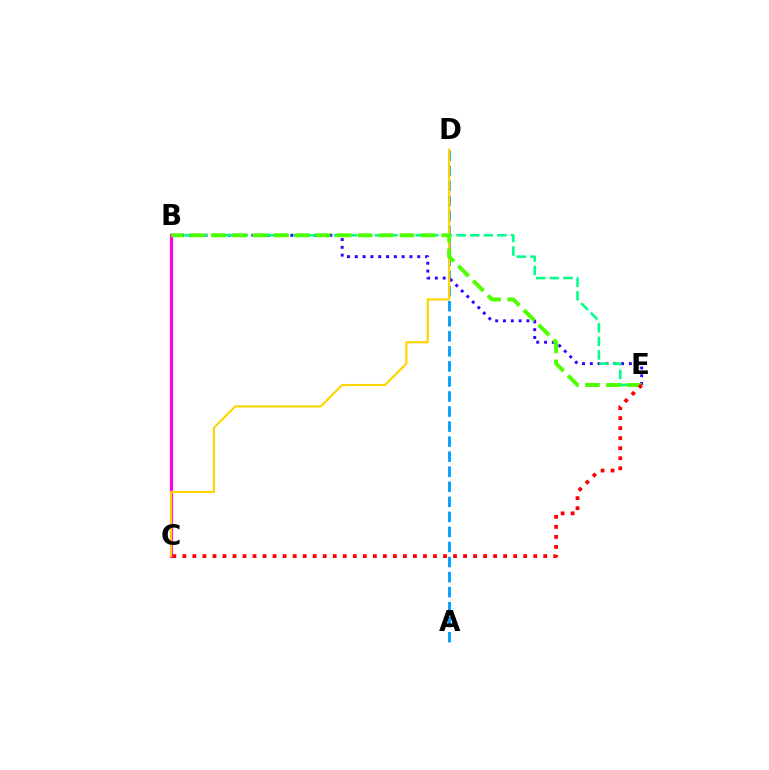{('A', 'D'): [{'color': '#009eff', 'line_style': 'dashed', 'thickness': 2.04}], ('B', 'E'): [{'color': '#3700ff', 'line_style': 'dotted', 'thickness': 2.12}, {'color': '#00ff86', 'line_style': 'dashed', 'thickness': 1.85}, {'color': '#4fff00', 'line_style': 'dashed', 'thickness': 2.85}], ('B', 'C'): [{'color': '#ff00ed', 'line_style': 'solid', 'thickness': 2.27}], ('C', 'D'): [{'color': '#ffd500', 'line_style': 'solid', 'thickness': 1.56}], ('C', 'E'): [{'color': '#ff0000', 'line_style': 'dotted', 'thickness': 2.72}]}